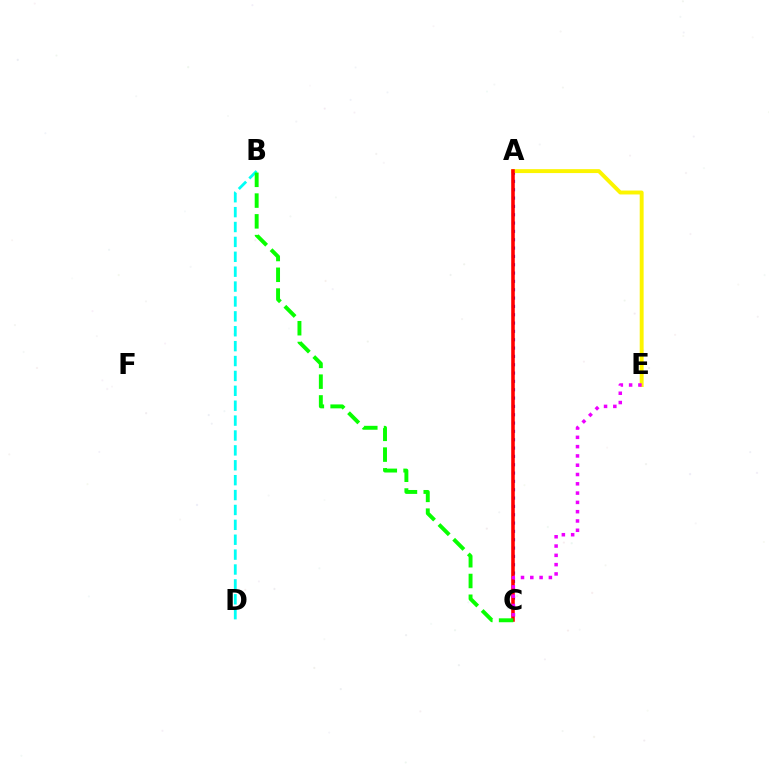{('A', 'C'): [{'color': '#0010ff', 'line_style': 'dotted', 'thickness': 2.26}, {'color': '#ff0000', 'line_style': 'solid', 'thickness': 2.57}], ('A', 'E'): [{'color': '#fcf500', 'line_style': 'solid', 'thickness': 2.82}], ('C', 'E'): [{'color': '#ee00ff', 'line_style': 'dotted', 'thickness': 2.52}], ('B', 'D'): [{'color': '#00fff6', 'line_style': 'dashed', 'thickness': 2.02}], ('B', 'C'): [{'color': '#08ff00', 'line_style': 'dashed', 'thickness': 2.82}]}